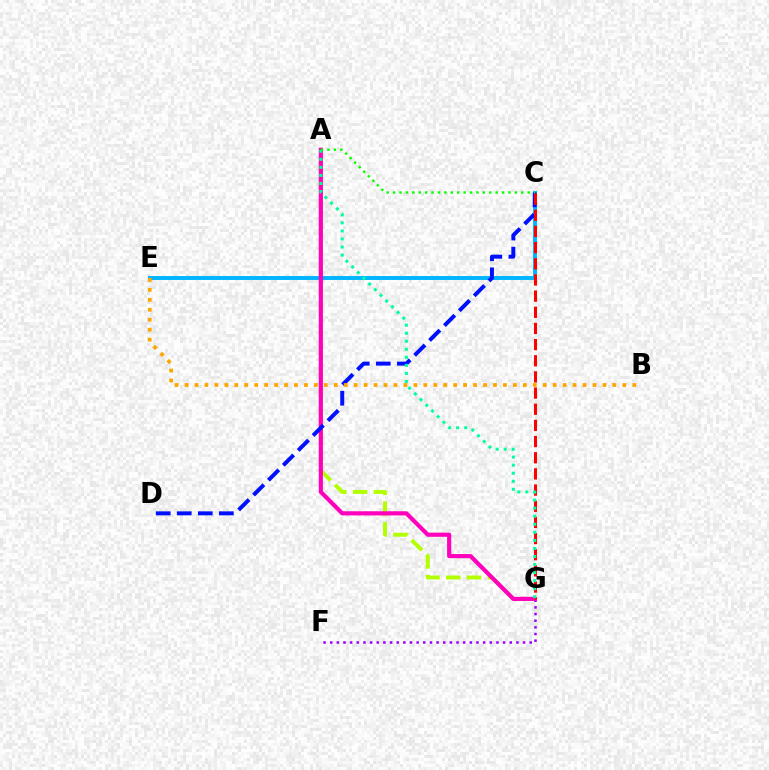{('A', 'G'): [{'color': '#b3ff00', 'line_style': 'dashed', 'thickness': 2.82}, {'color': '#ff00bd', 'line_style': 'solid', 'thickness': 2.99}, {'color': '#00ff9d', 'line_style': 'dotted', 'thickness': 2.19}], ('F', 'G'): [{'color': '#9b00ff', 'line_style': 'dotted', 'thickness': 1.81}], ('C', 'E'): [{'color': '#00b5ff', 'line_style': 'solid', 'thickness': 2.83}], ('C', 'D'): [{'color': '#0010ff', 'line_style': 'dashed', 'thickness': 2.86}], ('B', 'E'): [{'color': '#ffa500', 'line_style': 'dotted', 'thickness': 2.7}], ('C', 'G'): [{'color': '#ff0000', 'line_style': 'dashed', 'thickness': 2.2}], ('A', 'C'): [{'color': '#08ff00', 'line_style': 'dotted', 'thickness': 1.74}]}